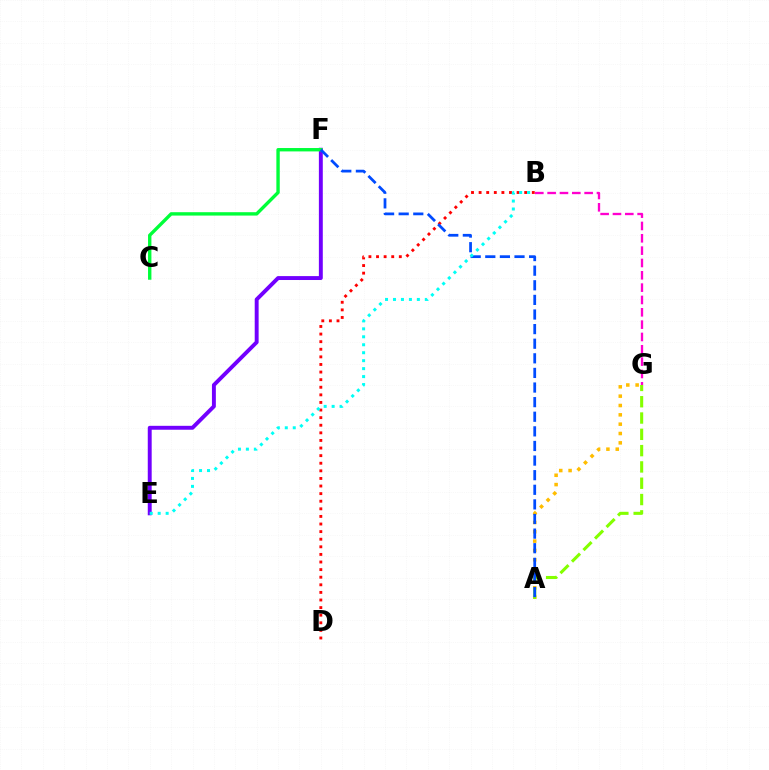{('B', 'G'): [{'color': '#ff00cf', 'line_style': 'dashed', 'thickness': 1.68}], ('A', 'G'): [{'color': '#ffbd00', 'line_style': 'dotted', 'thickness': 2.54}, {'color': '#84ff00', 'line_style': 'dashed', 'thickness': 2.21}], ('E', 'F'): [{'color': '#7200ff', 'line_style': 'solid', 'thickness': 2.82}], ('B', 'D'): [{'color': '#ff0000', 'line_style': 'dotted', 'thickness': 2.06}], ('C', 'F'): [{'color': '#00ff39', 'line_style': 'solid', 'thickness': 2.43}], ('A', 'F'): [{'color': '#004bff', 'line_style': 'dashed', 'thickness': 1.98}], ('B', 'E'): [{'color': '#00fff6', 'line_style': 'dotted', 'thickness': 2.16}]}